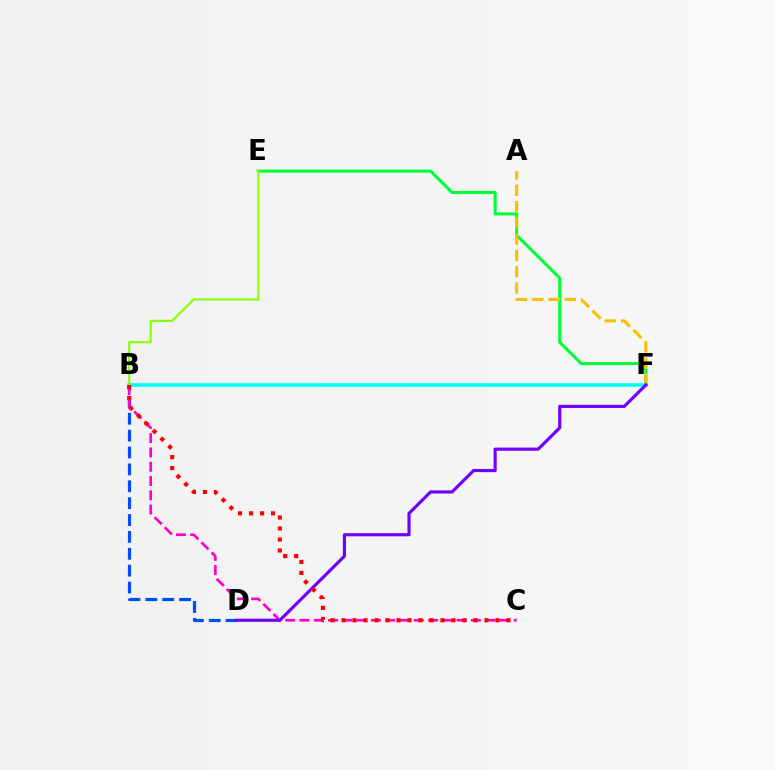{('B', 'D'): [{'color': '#004bff', 'line_style': 'dashed', 'thickness': 2.29}], ('E', 'F'): [{'color': '#00ff39', 'line_style': 'solid', 'thickness': 2.23}], ('A', 'F'): [{'color': '#ffbd00', 'line_style': 'dashed', 'thickness': 2.21}], ('B', 'F'): [{'color': '#00fff6', 'line_style': 'solid', 'thickness': 2.61}], ('B', 'C'): [{'color': '#ff00cf', 'line_style': 'dashed', 'thickness': 1.94}, {'color': '#ff0000', 'line_style': 'dotted', 'thickness': 2.99}], ('B', 'E'): [{'color': '#84ff00', 'line_style': 'solid', 'thickness': 1.5}], ('D', 'F'): [{'color': '#7200ff', 'line_style': 'solid', 'thickness': 2.28}]}